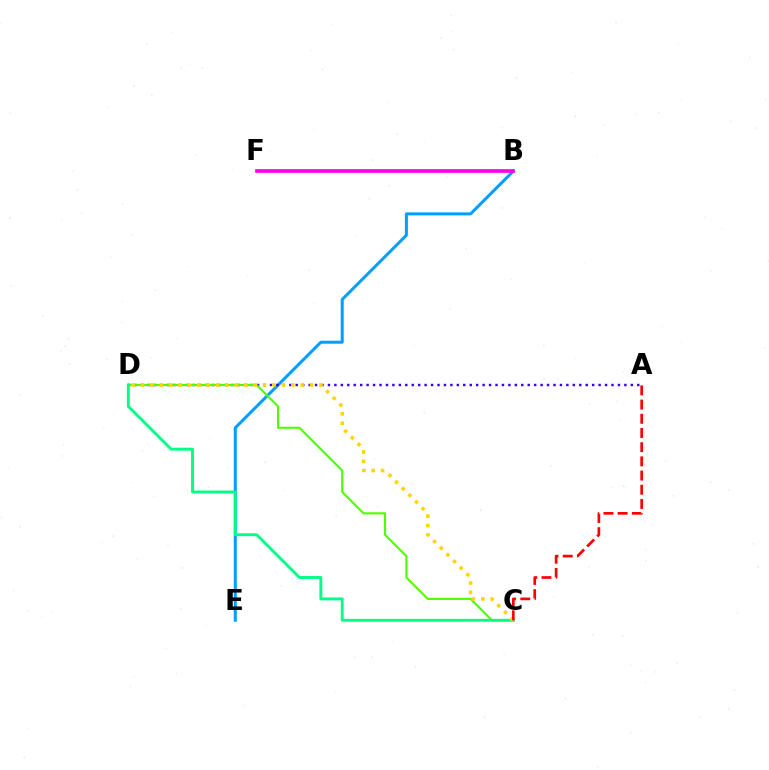{('B', 'E'): [{'color': '#009eff', 'line_style': 'solid', 'thickness': 2.16}], ('A', 'D'): [{'color': '#3700ff', 'line_style': 'dotted', 'thickness': 1.75}], ('C', 'D'): [{'color': '#4fff00', 'line_style': 'solid', 'thickness': 1.53}, {'color': '#00ff86', 'line_style': 'solid', 'thickness': 2.08}, {'color': '#ffd500', 'line_style': 'dotted', 'thickness': 2.55}], ('B', 'F'): [{'color': '#ff00ed', 'line_style': 'solid', 'thickness': 2.65}], ('A', 'C'): [{'color': '#ff0000', 'line_style': 'dashed', 'thickness': 1.93}]}